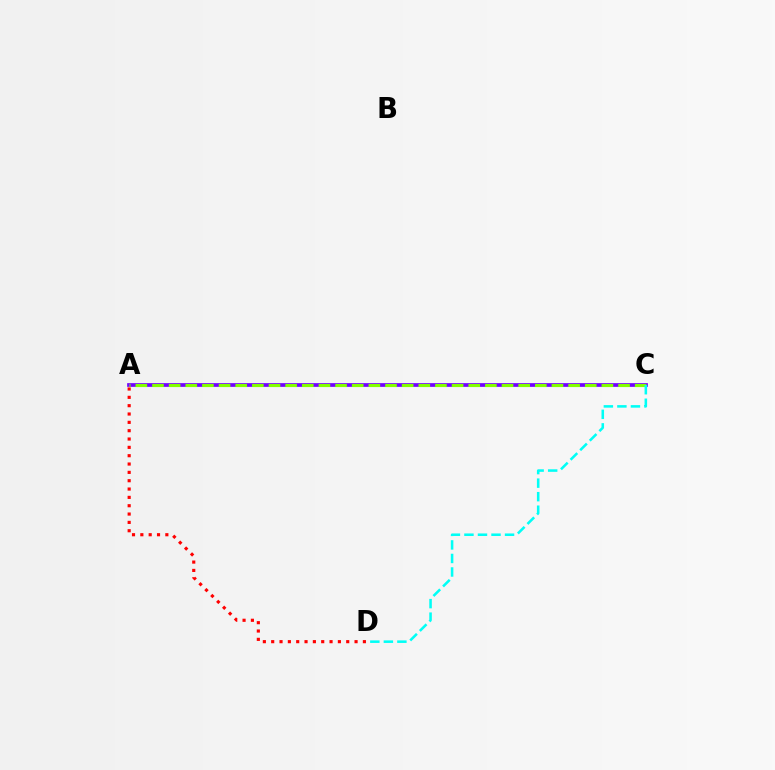{('A', 'C'): [{'color': '#7200ff', 'line_style': 'solid', 'thickness': 2.67}, {'color': '#84ff00', 'line_style': 'dashed', 'thickness': 2.26}], ('A', 'D'): [{'color': '#ff0000', 'line_style': 'dotted', 'thickness': 2.27}], ('C', 'D'): [{'color': '#00fff6', 'line_style': 'dashed', 'thickness': 1.84}]}